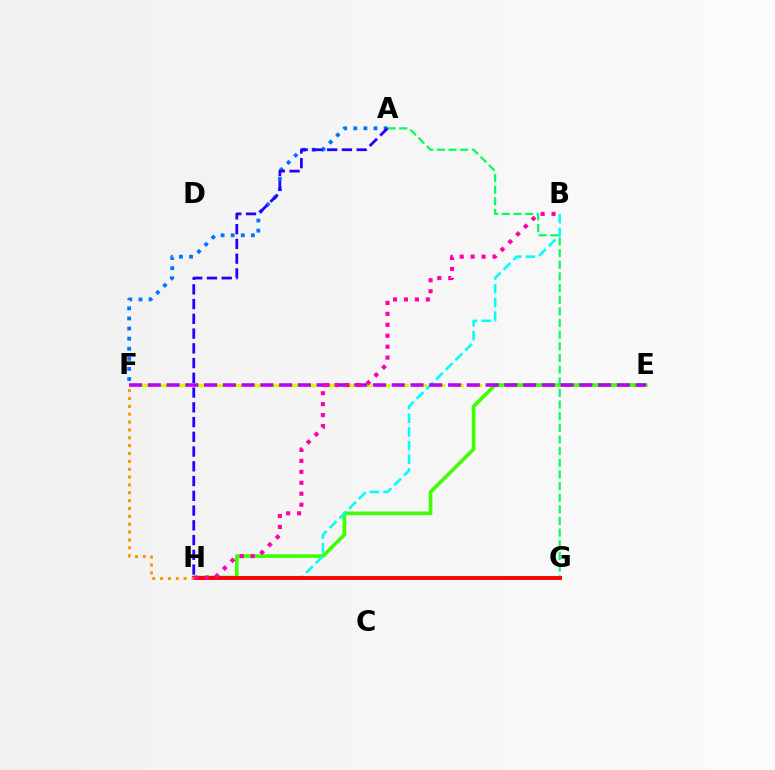{('E', 'F'): [{'color': '#d1ff00', 'line_style': 'dashed', 'thickness': 2.48}, {'color': '#b900ff', 'line_style': 'dashed', 'thickness': 2.55}], ('E', 'H'): [{'color': '#3dff00', 'line_style': 'solid', 'thickness': 2.6}], ('A', 'G'): [{'color': '#00ff5c', 'line_style': 'dashed', 'thickness': 1.58}], ('A', 'F'): [{'color': '#0074ff', 'line_style': 'dotted', 'thickness': 2.74}], ('B', 'H'): [{'color': '#00fff6', 'line_style': 'dashed', 'thickness': 1.86}, {'color': '#ff00ac', 'line_style': 'dotted', 'thickness': 2.97}], ('G', 'H'): [{'color': '#ff0000', 'line_style': 'solid', 'thickness': 2.8}], ('A', 'H'): [{'color': '#2500ff', 'line_style': 'dashed', 'thickness': 2.0}], ('F', 'H'): [{'color': '#ff9400', 'line_style': 'dotted', 'thickness': 2.13}]}